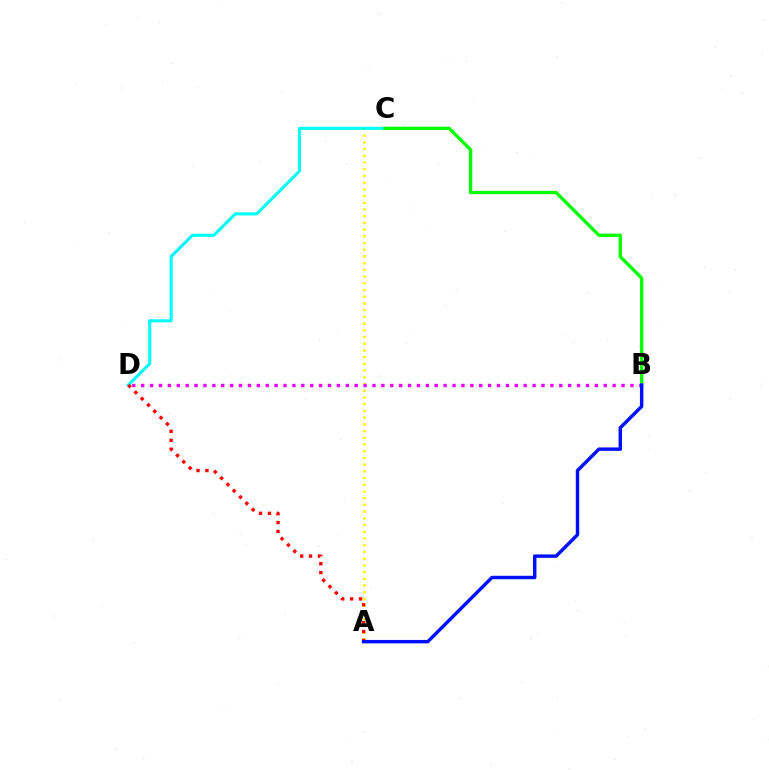{('A', 'C'): [{'color': '#fcf500', 'line_style': 'dotted', 'thickness': 1.82}], ('C', 'D'): [{'color': '#00fff6', 'line_style': 'solid', 'thickness': 2.21}], ('A', 'D'): [{'color': '#ff0000', 'line_style': 'dotted', 'thickness': 2.42}], ('B', 'D'): [{'color': '#ee00ff', 'line_style': 'dotted', 'thickness': 2.42}], ('B', 'C'): [{'color': '#08ff00', 'line_style': 'solid', 'thickness': 2.41}], ('A', 'B'): [{'color': '#0010ff', 'line_style': 'solid', 'thickness': 2.48}]}